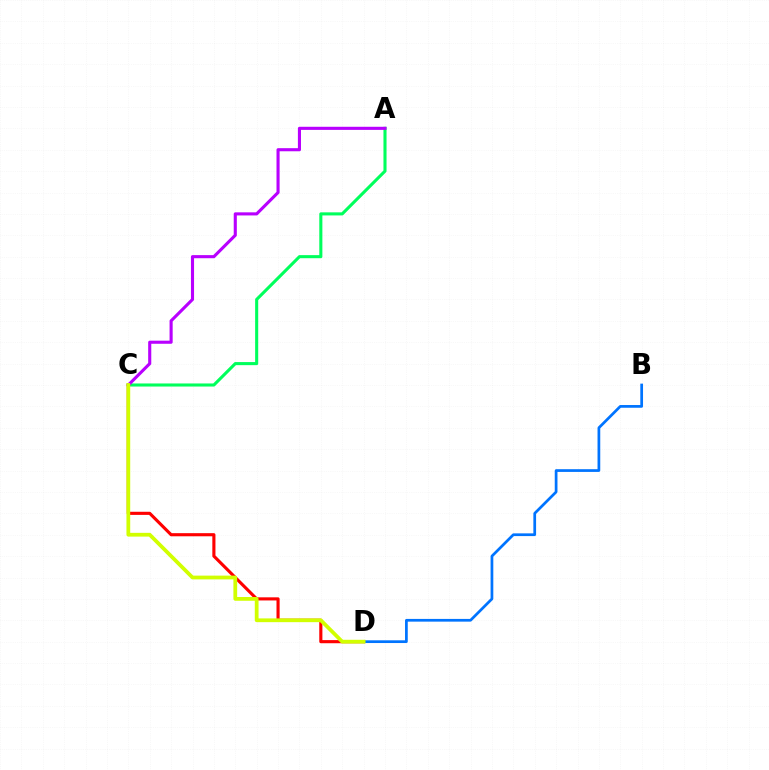{('C', 'D'): [{'color': '#ff0000', 'line_style': 'solid', 'thickness': 2.25}, {'color': '#d1ff00', 'line_style': 'solid', 'thickness': 2.71}], ('B', 'D'): [{'color': '#0074ff', 'line_style': 'solid', 'thickness': 1.96}], ('A', 'C'): [{'color': '#00ff5c', 'line_style': 'solid', 'thickness': 2.22}, {'color': '#b900ff', 'line_style': 'solid', 'thickness': 2.23}]}